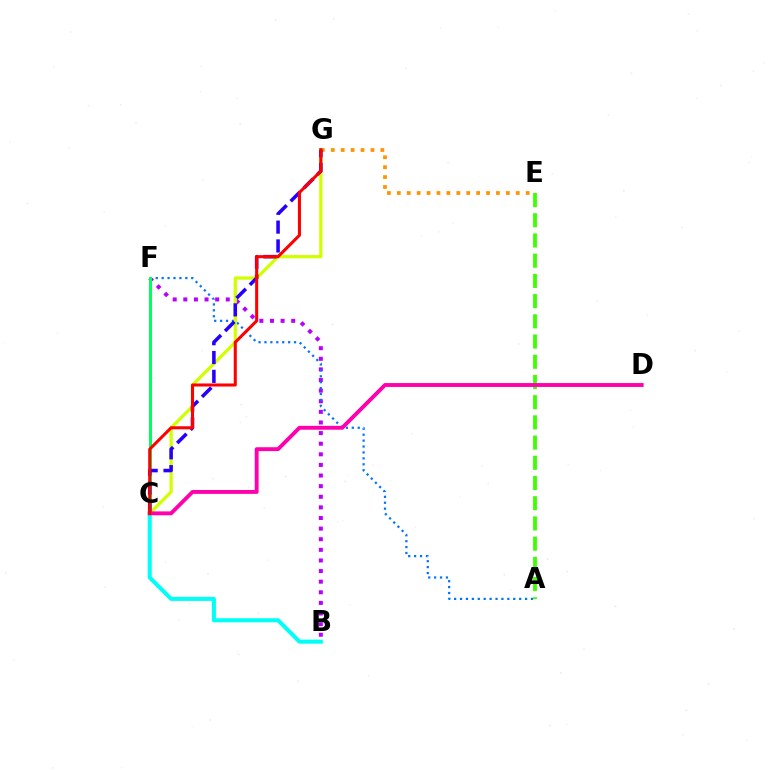{('B', 'F'): [{'color': '#b900ff', 'line_style': 'dotted', 'thickness': 2.88}], ('B', 'C'): [{'color': '#00fff6', 'line_style': 'solid', 'thickness': 2.92}], ('A', 'F'): [{'color': '#0074ff', 'line_style': 'dotted', 'thickness': 1.61}], ('C', 'G'): [{'color': '#d1ff00', 'line_style': 'solid', 'thickness': 2.34}, {'color': '#2500ff', 'line_style': 'dashed', 'thickness': 2.56}, {'color': '#ff0000', 'line_style': 'solid', 'thickness': 2.2}], ('E', 'G'): [{'color': '#ff9400', 'line_style': 'dotted', 'thickness': 2.69}], ('A', 'E'): [{'color': '#3dff00', 'line_style': 'dashed', 'thickness': 2.75}], ('C', 'F'): [{'color': '#00ff5c', 'line_style': 'solid', 'thickness': 2.14}], ('C', 'D'): [{'color': '#ff00ac', 'line_style': 'solid', 'thickness': 2.79}]}